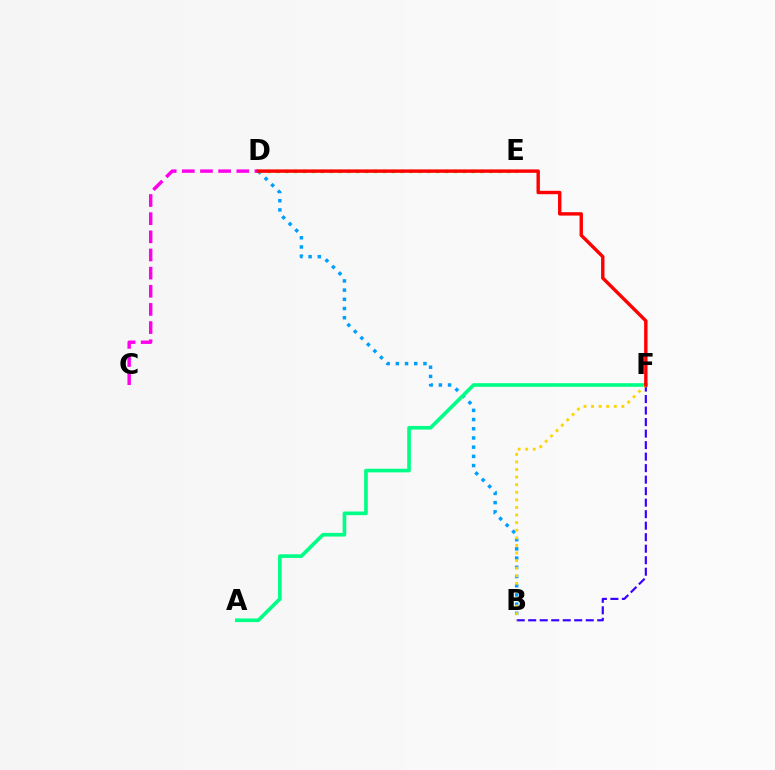{('B', 'D'): [{'color': '#009eff', 'line_style': 'dotted', 'thickness': 2.5}], ('B', 'F'): [{'color': '#3700ff', 'line_style': 'dashed', 'thickness': 1.56}, {'color': '#ffd500', 'line_style': 'dotted', 'thickness': 2.06}], ('C', 'D'): [{'color': '#ff00ed', 'line_style': 'dashed', 'thickness': 2.47}], ('D', 'E'): [{'color': '#4fff00', 'line_style': 'dotted', 'thickness': 2.41}], ('A', 'F'): [{'color': '#00ff86', 'line_style': 'solid', 'thickness': 2.63}], ('D', 'F'): [{'color': '#ff0000', 'line_style': 'solid', 'thickness': 2.45}]}